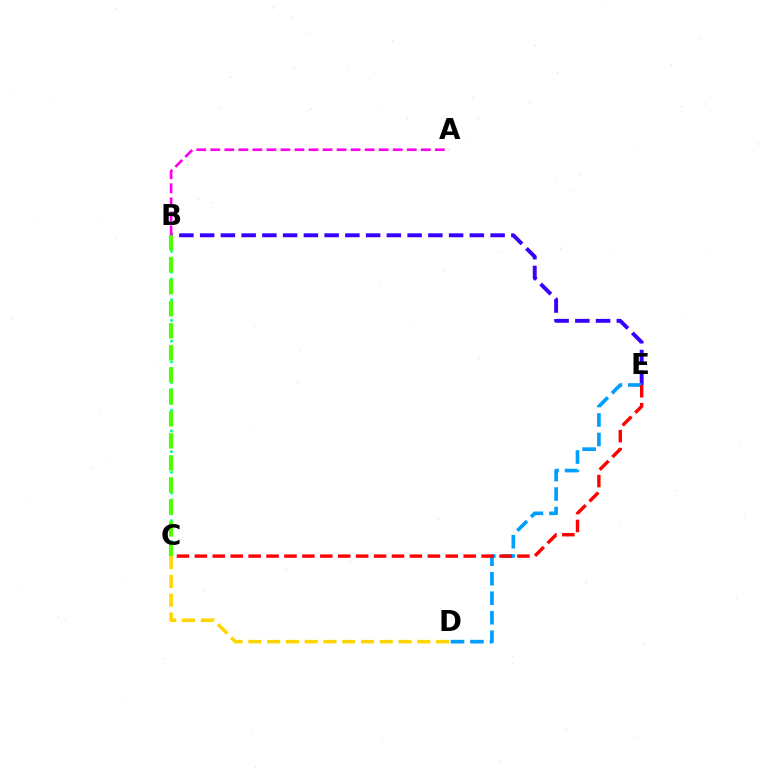{('B', 'E'): [{'color': '#3700ff', 'line_style': 'dashed', 'thickness': 2.82}], ('B', 'C'): [{'color': '#00ff86', 'line_style': 'dotted', 'thickness': 1.88}, {'color': '#4fff00', 'line_style': 'dashed', 'thickness': 2.99}], ('D', 'E'): [{'color': '#009eff', 'line_style': 'dashed', 'thickness': 2.65}], ('C', 'E'): [{'color': '#ff0000', 'line_style': 'dashed', 'thickness': 2.43}], ('A', 'B'): [{'color': '#ff00ed', 'line_style': 'dashed', 'thickness': 1.91}], ('C', 'D'): [{'color': '#ffd500', 'line_style': 'dashed', 'thickness': 2.55}]}